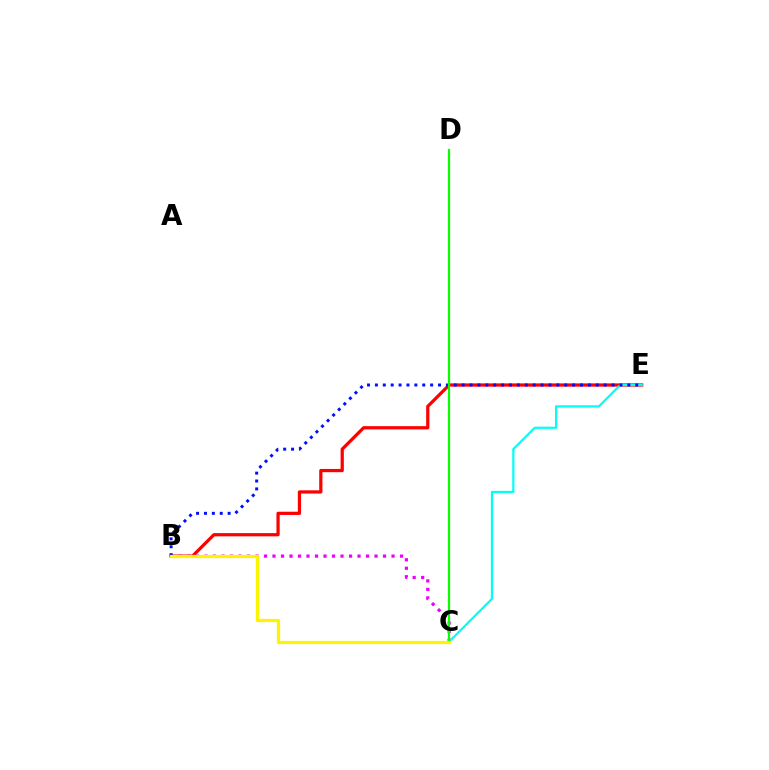{('B', 'E'): [{'color': '#ff0000', 'line_style': 'solid', 'thickness': 2.33}, {'color': '#0010ff', 'line_style': 'dotted', 'thickness': 2.14}], ('B', 'C'): [{'color': '#ee00ff', 'line_style': 'dotted', 'thickness': 2.31}, {'color': '#fcf500', 'line_style': 'solid', 'thickness': 2.33}], ('C', 'E'): [{'color': '#00fff6', 'line_style': 'solid', 'thickness': 1.59}], ('C', 'D'): [{'color': '#08ff00', 'line_style': 'solid', 'thickness': 1.59}]}